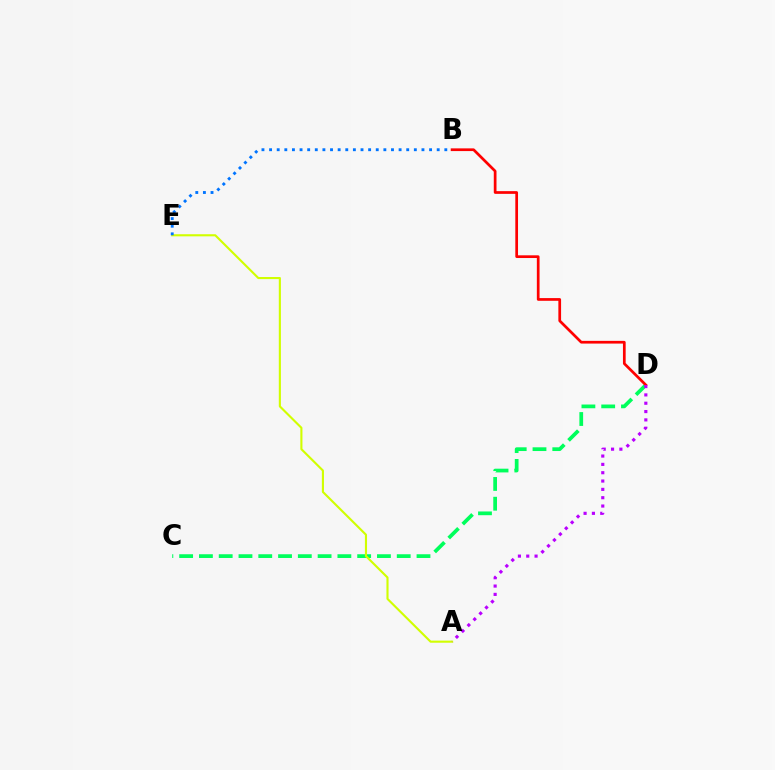{('C', 'D'): [{'color': '#00ff5c', 'line_style': 'dashed', 'thickness': 2.69}], ('B', 'D'): [{'color': '#ff0000', 'line_style': 'solid', 'thickness': 1.95}], ('A', 'E'): [{'color': '#d1ff00', 'line_style': 'solid', 'thickness': 1.53}], ('B', 'E'): [{'color': '#0074ff', 'line_style': 'dotted', 'thickness': 2.07}], ('A', 'D'): [{'color': '#b900ff', 'line_style': 'dotted', 'thickness': 2.26}]}